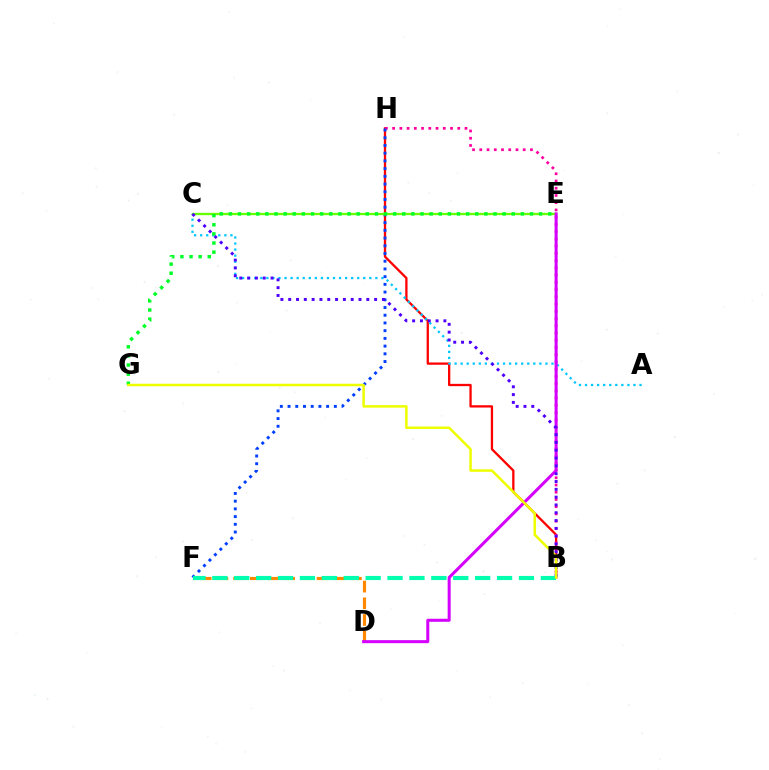{('B', 'H'): [{'color': '#ff0000', 'line_style': 'solid', 'thickness': 1.66}, {'color': '#ff00a0', 'line_style': 'dotted', 'thickness': 1.97}], ('A', 'C'): [{'color': '#00c7ff', 'line_style': 'dotted', 'thickness': 1.65}], ('D', 'F'): [{'color': '#ff8800', 'line_style': 'dashed', 'thickness': 2.27}], ('F', 'H'): [{'color': '#003fff', 'line_style': 'dotted', 'thickness': 2.1}], ('C', 'E'): [{'color': '#66ff00', 'line_style': 'solid', 'thickness': 1.66}], ('E', 'G'): [{'color': '#00ff27', 'line_style': 'dotted', 'thickness': 2.48}], ('D', 'E'): [{'color': '#d600ff', 'line_style': 'solid', 'thickness': 2.18}], ('B', 'C'): [{'color': '#4f00ff', 'line_style': 'dotted', 'thickness': 2.12}], ('B', 'F'): [{'color': '#00ffaf', 'line_style': 'dashed', 'thickness': 2.98}], ('B', 'G'): [{'color': '#eeff00', 'line_style': 'solid', 'thickness': 1.81}]}